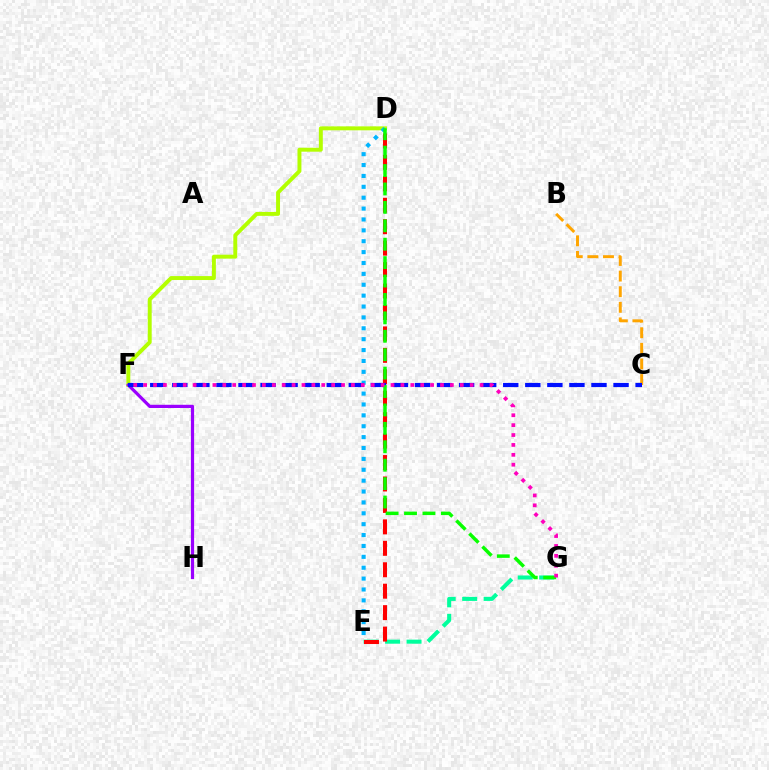{('E', 'G'): [{'color': '#00ff9d', 'line_style': 'dashed', 'thickness': 2.92}], ('D', 'F'): [{'color': '#b3ff00', 'line_style': 'solid', 'thickness': 2.83}], ('F', 'H'): [{'color': '#9b00ff', 'line_style': 'solid', 'thickness': 2.31}], ('D', 'E'): [{'color': '#00b5ff', 'line_style': 'dotted', 'thickness': 2.96}, {'color': '#ff0000', 'line_style': 'dashed', 'thickness': 2.91}], ('B', 'C'): [{'color': '#ffa500', 'line_style': 'dashed', 'thickness': 2.12}], ('C', 'F'): [{'color': '#0010ff', 'line_style': 'dashed', 'thickness': 3.0}], ('D', 'G'): [{'color': '#08ff00', 'line_style': 'dashed', 'thickness': 2.5}], ('F', 'G'): [{'color': '#ff00bd', 'line_style': 'dotted', 'thickness': 2.69}]}